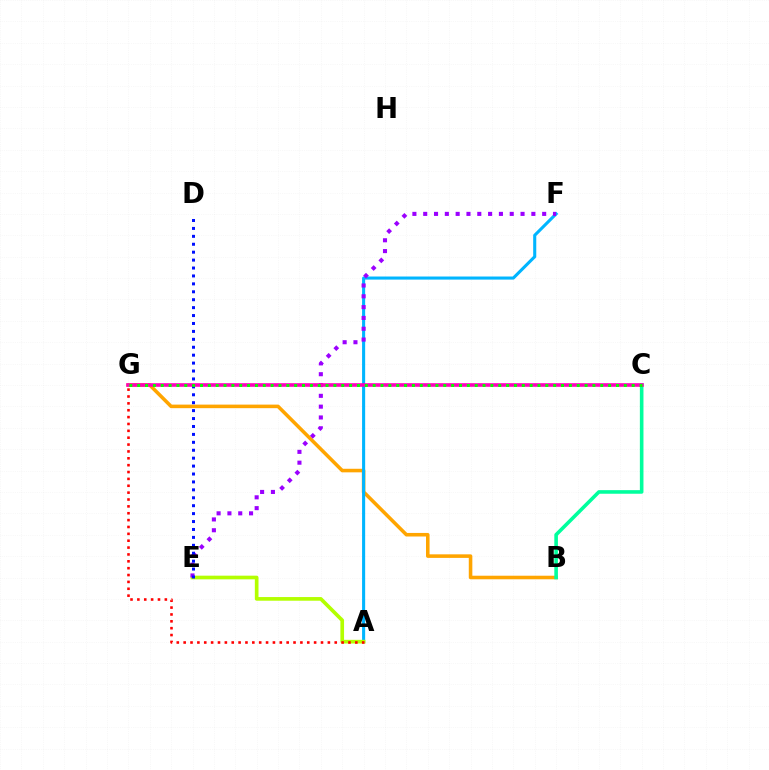{('B', 'G'): [{'color': '#ffa500', 'line_style': 'solid', 'thickness': 2.56}], ('B', 'C'): [{'color': '#00ff9d', 'line_style': 'solid', 'thickness': 2.59}], ('A', 'F'): [{'color': '#00b5ff', 'line_style': 'solid', 'thickness': 2.22}], ('A', 'E'): [{'color': '#b3ff00', 'line_style': 'solid', 'thickness': 2.64}], ('E', 'F'): [{'color': '#9b00ff', 'line_style': 'dotted', 'thickness': 2.94}], ('C', 'G'): [{'color': '#ff00bd', 'line_style': 'solid', 'thickness': 2.6}, {'color': '#08ff00', 'line_style': 'dotted', 'thickness': 2.13}], ('D', 'E'): [{'color': '#0010ff', 'line_style': 'dotted', 'thickness': 2.15}], ('A', 'G'): [{'color': '#ff0000', 'line_style': 'dotted', 'thickness': 1.87}]}